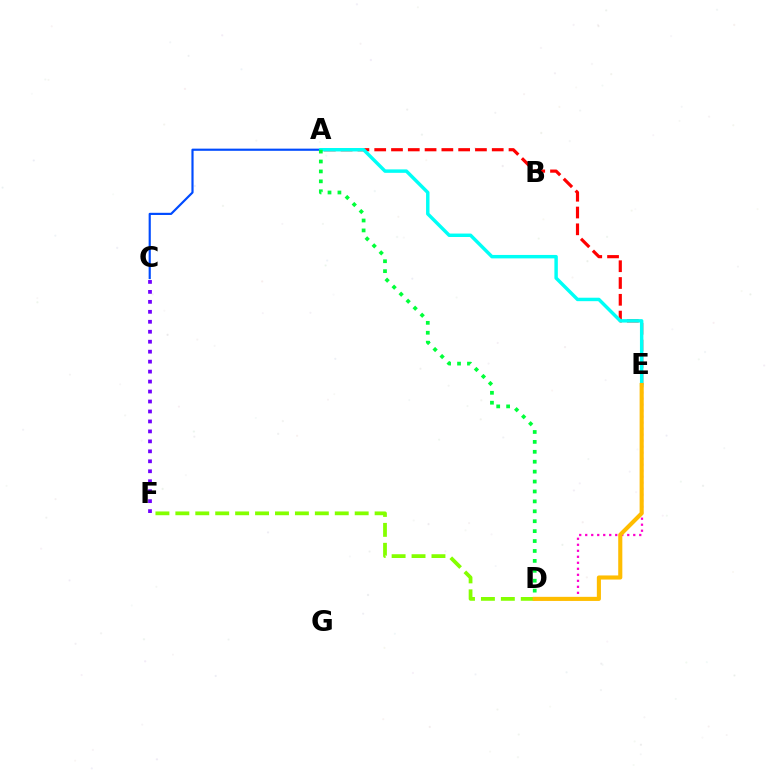{('D', 'F'): [{'color': '#84ff00', 'line_style': 'dashed', 'thickness': 2.71}], ('C', 'F'): [{'color': '#7200ff', 'line_style': 'dotted', 'thickness': 2.71}], ('A', 'C'): [{'color': '#004bff', 'line_style': 'solid', 'thickness': 1.56}], ('A', 'E'): [{'color': '#ff0000', 'line_style': 'dashed', 'thickness': 2.28}, {'color': '#00fff6', 'line_style': 'solid', 'thickness': 2.48}], ('D', 'E'): [{'color': '#ff00cf', 'line_style': 'dotted', 'thickness': 1.63}, {'color': '#ffbd00', 'line_style': 'solid', 'thickness': 2.95}], ('A', 'D'): [{'color': '#00ff39', 'line_style': 'dotted', 'thickness': 2.69}]}